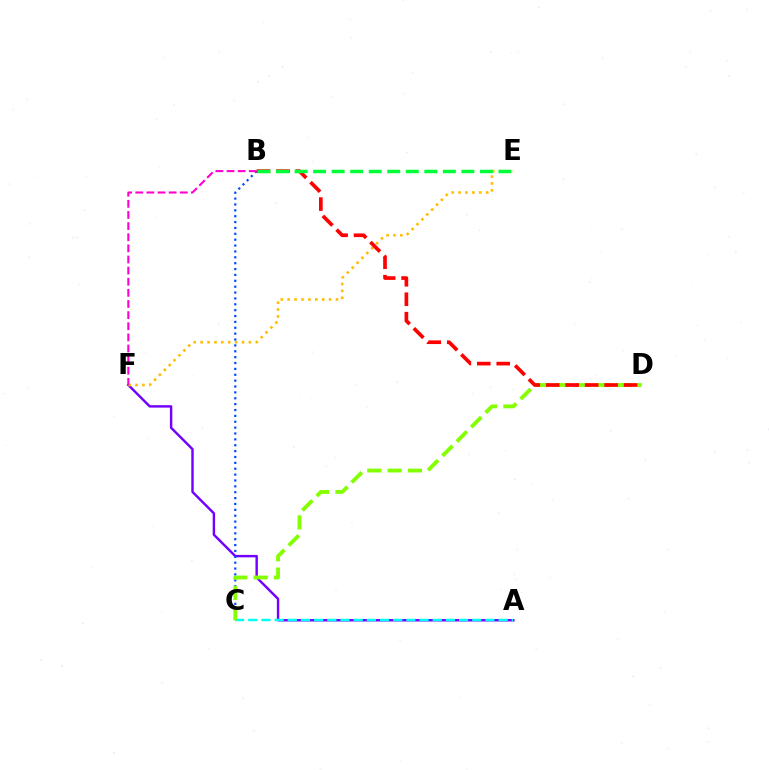{('A', 'F'): [{'color': '#7200ff', 'line_style': 'solid', 'thickness': 1.75}], ('B', 'C'): [{'color': '#004bff', 'line_style': 'dotted', 'thickness': 1.6}], ('A', 'C'): [{'color': '#00fff6', 'line_style': 'dashed', 'thickness': 1.79}], ('E', 'F'): [{'color': '#ffbd00', 'line_style': 'dotted', 'thickness': 1.87}], ('B', 'F'): [{'color': '#ff00cf', 'line_style': 'dashed', 'thickness': 1.51}], ('C', 'D'): [{'color': '#84ff00', 'line_style': 'dashed', 'thickness': 2.76}], ('B', 'D'): [{'color': '#ff0000', 'line_style': 'dashed', 'thickness': 2.64}], ('B', 'E'): [{'color': '#00ff39', 'line_style': 'dashed', 'thickness': 2.52}]}